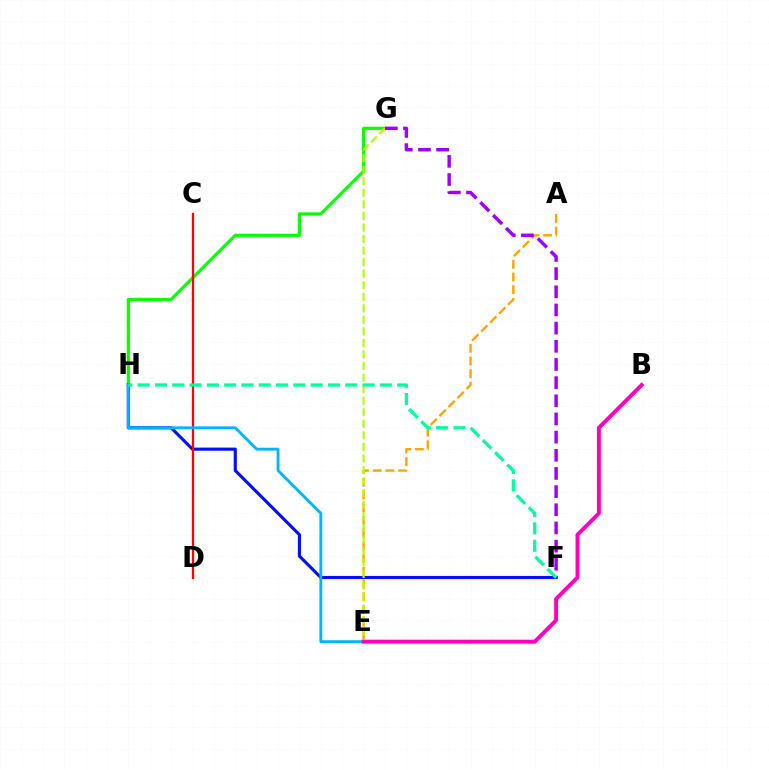{('A', 'E'): [{'color': '#ffa500', 'line_style': 'dashed', 'thickness': 1.73}], ('G', 'H'): [{'color': '#08ff00', 'line_style': 'solid', 'thickness': 2.27}], ('F', 'H'): [{'color': '#0010ff', 'line_style': 'solid', 'thickness': 2.25}, {'color': '#00ff9d', 'line_style': 'dashed', 'thickness': 2.35}], ('E', 'G'): [{'color': '#b3ff00', 'line_style': 'dashed', 'thickness': 1.57}], ('F', 'G'): [{'color': '#9b00ff', 'line_style': 'dashed', 'thickness': 2.47}], ('C', 'D'): [{'color': '#ff0000', 'line_style': 'solid', 'thickness': 1.64}], ('E', 'H'): [{'color': '#00b5ff', 'line_style': 'solid', 'thickness': 2.05}], ('B', 'E'): [{'color': '#ff00bd', 'line_style': 'solid', 'thickness': 2.81}]}